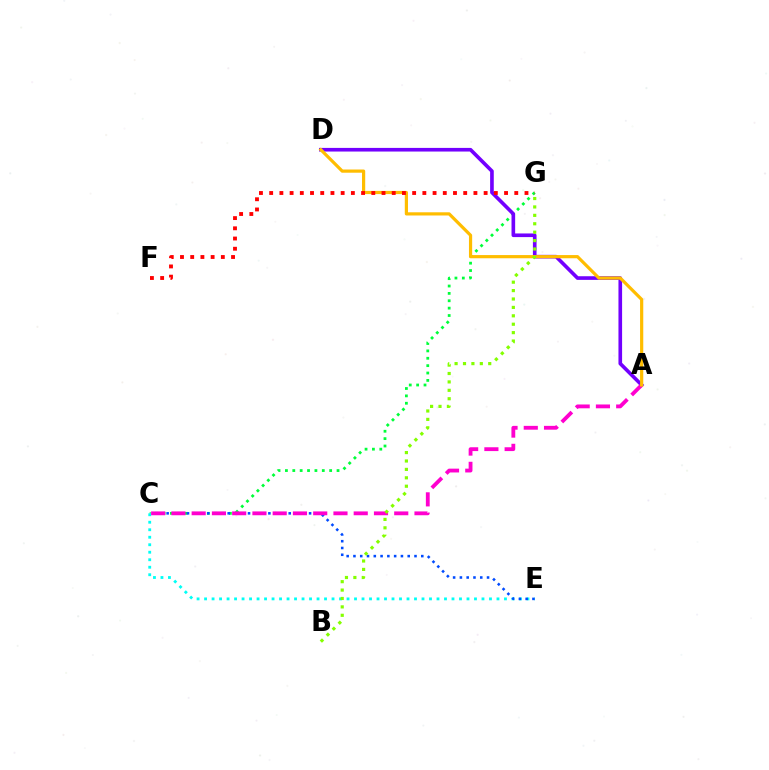{('C', 'G'): [{'color': '#00ff39', 'line_style': 'dotted', 'thickness': 2.0}], ('C', 'E'): [{'color': '#00fff6', 'line_style': 'dotted', 'thickness': 2.04}, {'color': '#004bff', 'line_style': 'dotted', 'thickness': 1.84}], ('A', 'D'): [{'color': '#7200ff', 'line_style': 'solid', 'thickness': 2.62}, {'color': '#ffbd00', 'line_style': 'solid', 'thickness': 2.3}], ('A', 'C'): [{'color': '#ff00cf', 'line_style': 'dashed', 'thickness': 2.75}], ('F', 'G'): [{'color': '#ff0000', 'line_style': 'dotted', 'thickness': 2.77}], ('B', 'G'): [{'color': '#84ff00', 'line_style': 'dotted', 'thickness': 2.28}]}